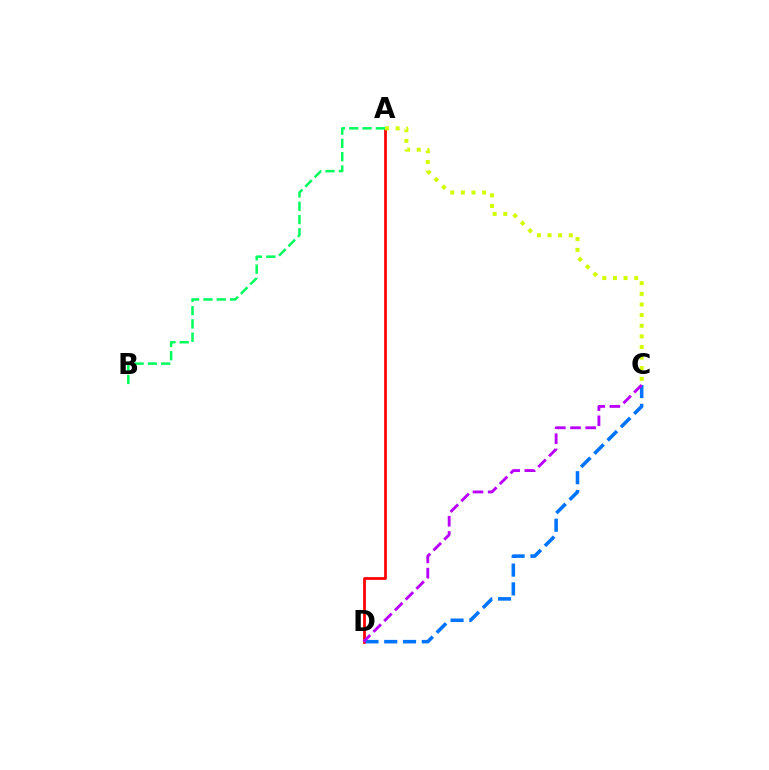{('A', 'D'): [{'color': '#ff0000', 'line_style': 'solid', 'thickness': 1.97}], ('C', 'D'): [{'color': '#0074ff', 'line_style': 'dashed', 'thickness': 2.55}, {'color': '#b900ff', 'line_style': 'dashed', 'thickness': 2.06}], ('A', 'C'): [{'color': '#d1ff00', 'line_style': 'dotted', 'thickness': 2.89}], ('A', 'B'): [{'color': '#00ff5c', 'line_style': 'dashed', 'thickness': 1.81}]}